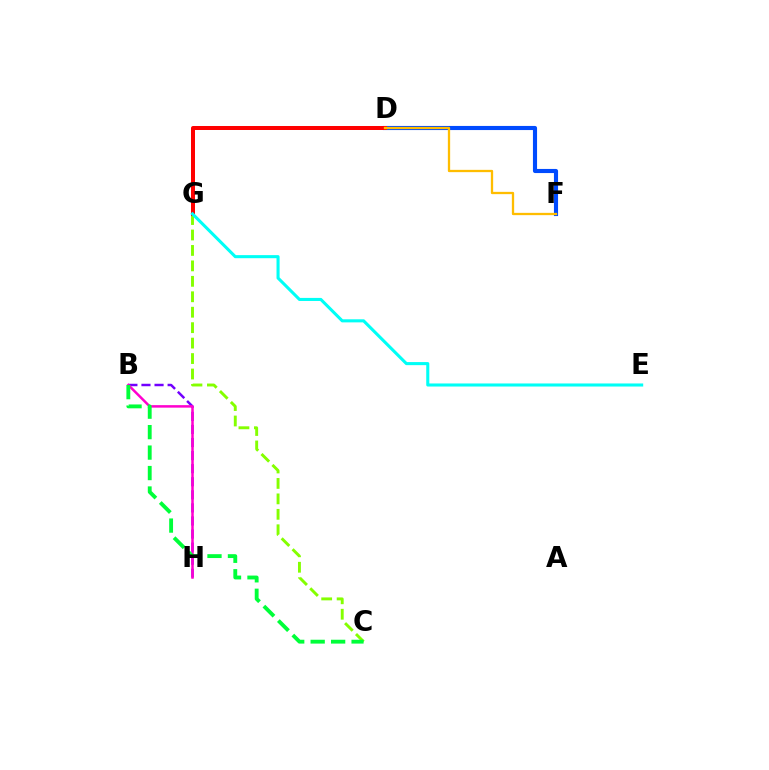{('C', 'G'): [{'color': '#84ff00', 'line_style': 'dashed', 'thickness': 2.1}], ('D', 'F'): [{'color': '#004bff', 'line_style': 'solid', 'thickness': 2.96}, {'color': '#ffbd00', 'line_style': 'solid', 'thickness': 1.66}], ('B', 'H'): [{'color': '#7200ff', 'line_style': 'dashed', 'thickness': 1.78}, {'color': '#ff00cf', 'line_style': 'solid', 'thickness': 1.8}], ('D', 'G'): [{'color': '#ff0000', 'line_style': 'solid', 'thickness': 2.88}], ('E', 'G'): [{'color': '#00fff6', 'line_style': 'solid', 'thickness': 2.21}], ('B', 'C'): [{'color': '#00ff39', 'line_style': 'dashed', 'thickness': 2.78}]}